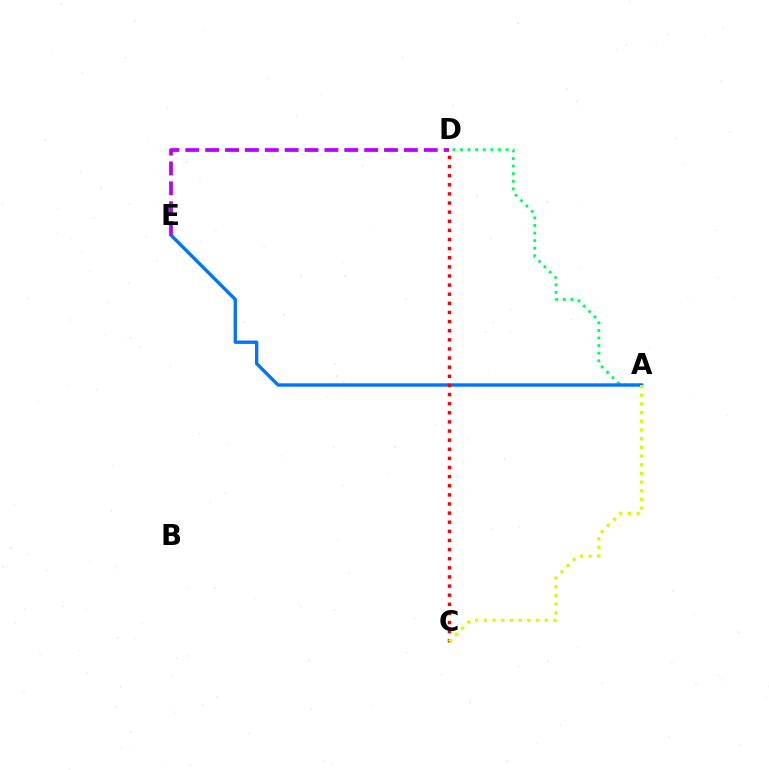{('A', 'D'): [{'color': '#00ff5c', 'line_style': 'dotted', 'thickness': 2.06}], ('A', 'E'): [{'color': '#0074ff', 'line_style': 'solid', 'thickness': 2.42}], ('C', 'D'): [{'color': '#ff0000', 'line_style': 'dotted', 'thickness': 2.48}], ('D', 'E'): [{'color': '#b900ff', 'line_style': 'dashed', 'thickness': 2.7}], ('A', 'C'): [{'color': '#d1ff00', 'line_style': 'dotted', 'thickness': 2.36}]}